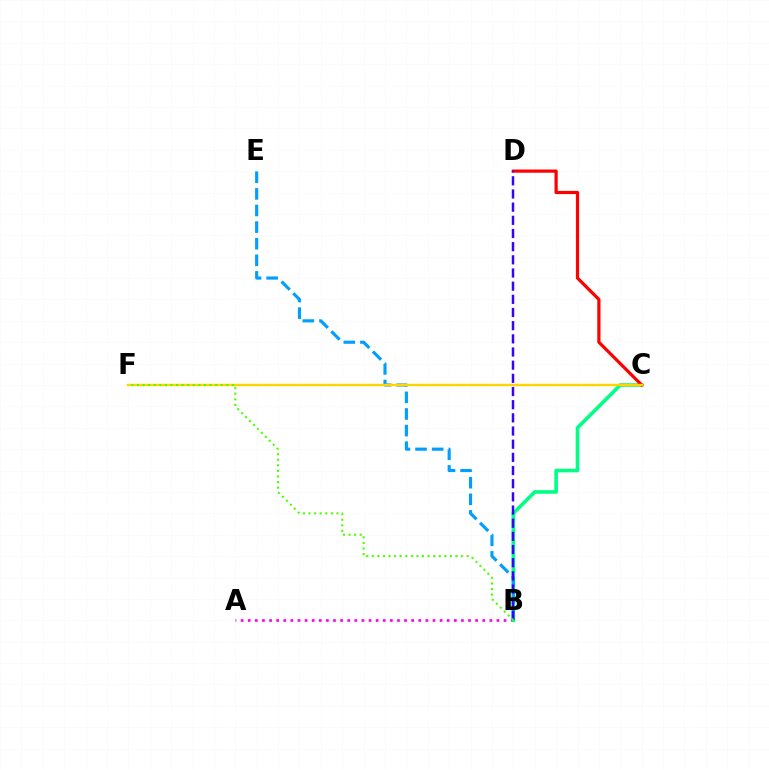{('A', 'B'): [{'color': '#ff00ed', 'line_style': 'dotted', 'thickness': 1.93}], ('B', 'C'): [{'color': '#00ff86', 'line_style': 'solid', 'thickness': 2.61}], ('C', 'D'): [{'color': '#ff0000', 'line_style': 'solid', 'thickness': 2.31}], ('B', 'E'): [{'color': '#009eff', 'line_style': 'dashed', 'thickness': 2.26}], ('C', 'F'): [{'color': '#ffd500', 'line_style': 'solid', 'thickness': 1.72}], ('B', 'D'): [{'color': '#3700ff', 'line_style': 'dashed', 'thickness': 1.79}], ('B', 'F'): [{'color': '#4fff00', 'line_style': 'dotted', 'thickness': 1.52}]}